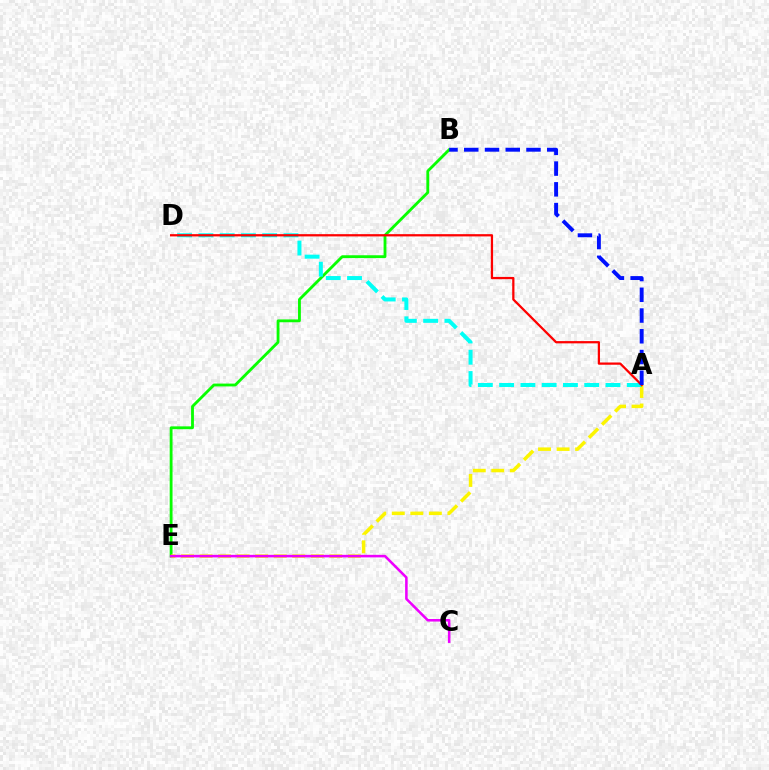{('B', 'E'): [{'color': '#08ff00', 'line_style': 'solid', 'thickness': 2.04}], ('A', 'E'): [{'color': '#fcf500', 'line_style': 'dashed', 'thickness': 2.52}], ('A', 'D'): [{'color': '#00fff6', 'line_style': 'dashed', 'thickness': 2.89}, {'color': '#ff0000', 'line_style': 'solid', 'thickness': 1.63}], ('A', 'B'): [{'color': '#0010ff', 'line_style': 'dashed', 'thickness': 2.82}], ('C', 'E'): [{'color': '#ee00ff', 'line_style': 'solid', 'thickness': 1.84}]}